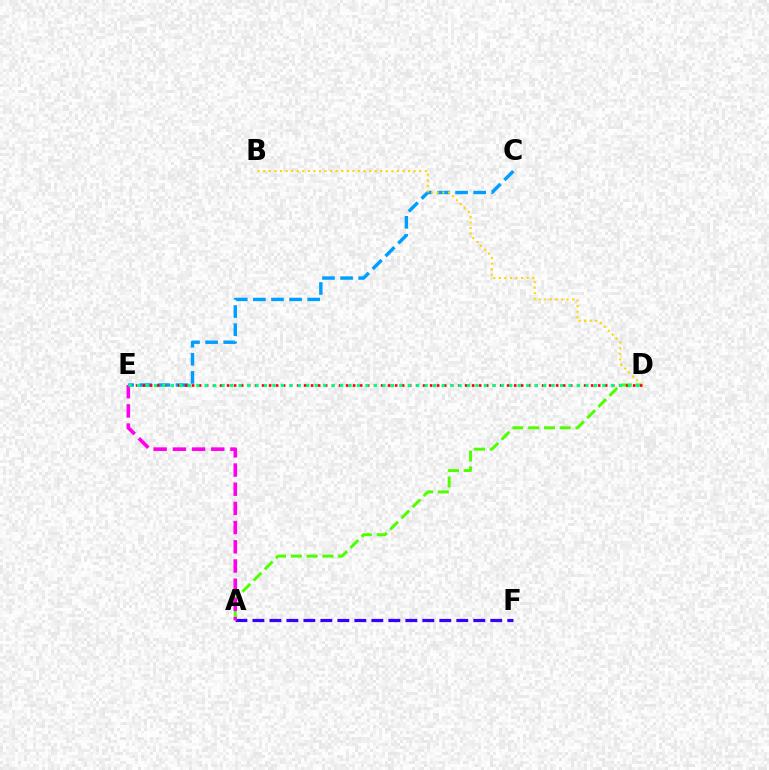{('A', 'F'): [{'color': '#3700ff', 'line_style': 'dashed', 'thickness': 2.31}], ('A', 'D'): [{'color': '#4fff00', 'line_style': 'dashed', 'thickness': 2.14}], ('A', 'E'): [{'color': '#ff00ed', 'line_style': 'dashed', 'thickness': 2.61}], ('C', 'E'): [{'color': '#009eff', 'line_style': 'dashed', 'thickness': 2.46}], ('B', 'D'): [{'color': '#ffd500', 'line_style': 'dotted', 'thickness': 1.51}], ('D', 'E'): [{'color': '#ff0000', 'line_style': 'dotted', 'thickness': 1.9}, {'color': '#00ff86', 'line_style': 'dotted', 'thickness': 2.3}]}